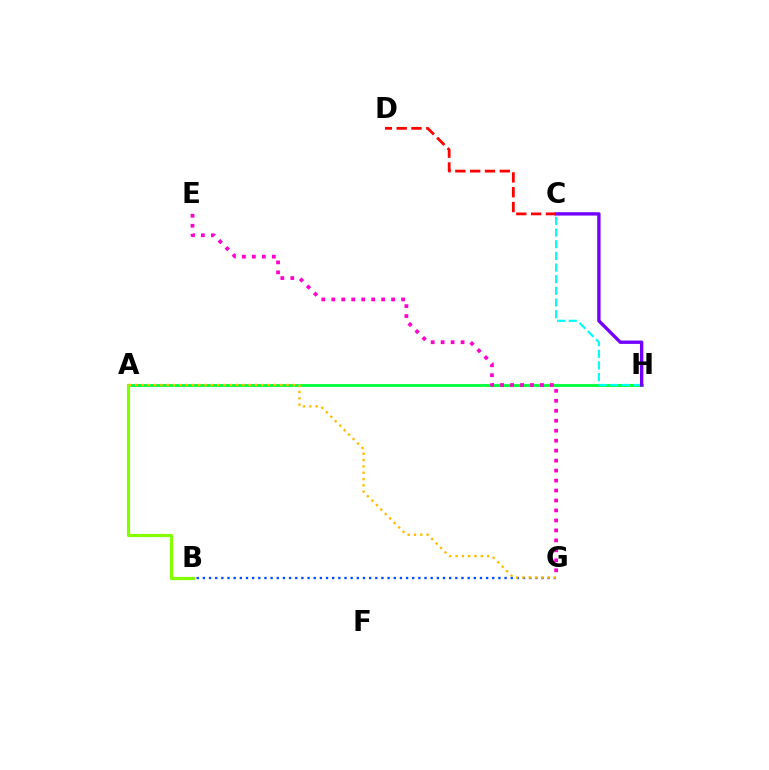{('A', 'H'): [{'color': '#00ff39', 'line_style': 'solid', 'thickness': 2.03}], ('C', 'H'): [{'color': '#00fff6', 'line_style': 'dashed', 'thickness': 1.58}, {'color': '#7200ff', 'line_style': 'solid', 'thickness': 2.42}], ('A', 'B'): [{'color': '#84ff00', 'line_style': 'solid', 'thickness': 2.31}], ('B', 'G'): [{'color': '#004bff', 'line_style': 'dotted', 'thickness': 1.67}], ('A', 'G'): [{'color': '#ffbd00', 'line_style': 'dotted', 'thickness': 1.71}], ('C', 'D'): [{'color': '#ff0000', 'line_style': 'dashed', 'thickness': 2.01}], ('E', 'G'): [{'color': '#ff00cf', 'line_style': 'dotted', 'thickness': 2.71}]}